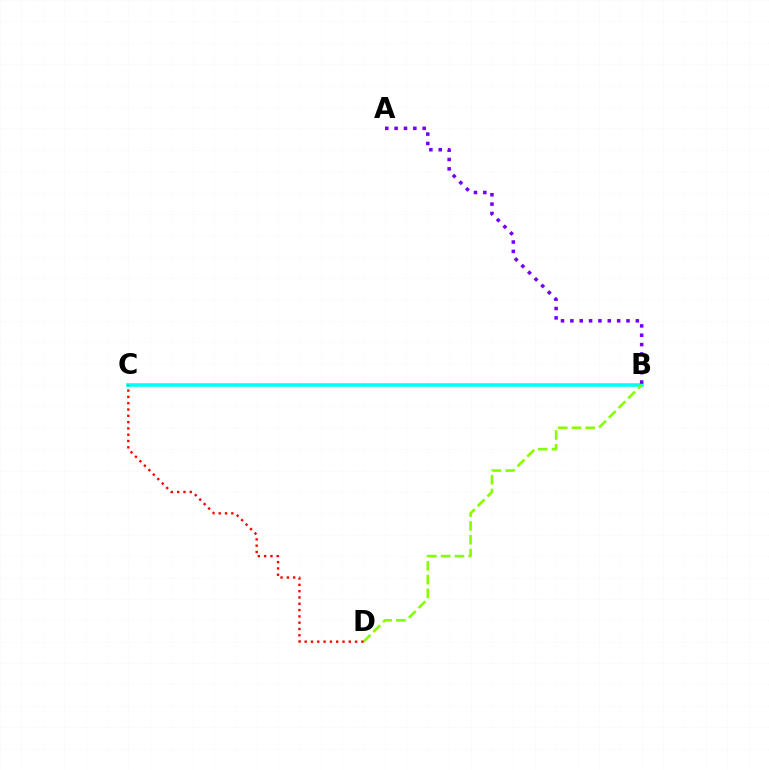{('B', 'C'): [{'color': '#00fff6', 'line_style': 'solid', 'thickness': 2.57}], ('B', 'D'): [{'color': '#84ff00', 'line_style': 'dashed', 'thickness': 1.87}], ('A', 'B'): [{'color': '#7200ff', 'line_style': 'dotted', 'thickness': 2.54}], ('C', 'D'): [{'color': '#ff0000', 'line_style': 'dotted', 'thickness': 1.71}]}